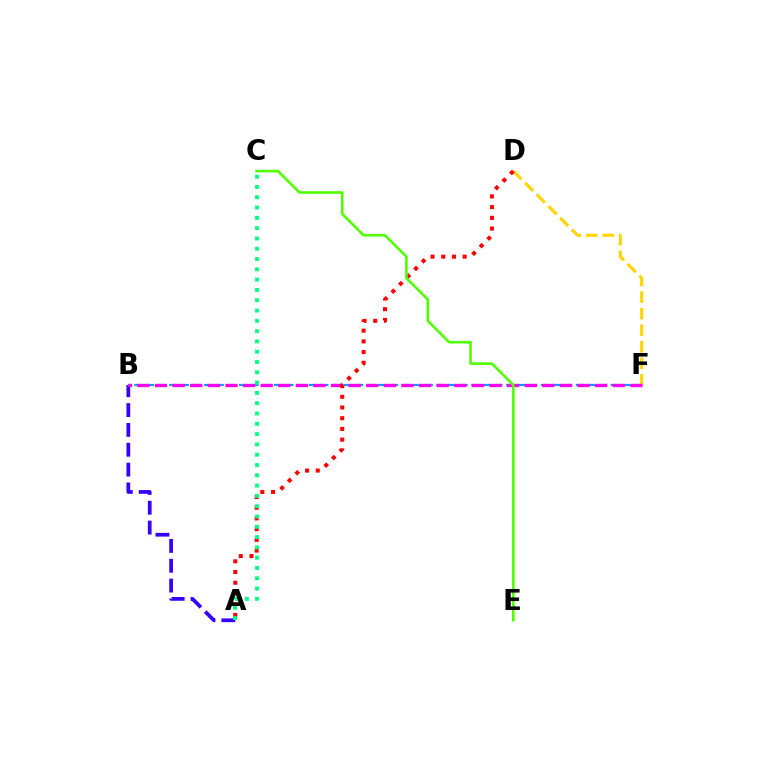{('D', 'F'): [{'color': '#ffd500', 'line_style': 'dashed', 'thickness': 2.25}], ('A', 'B'): [{'color': '#3700ff', 'line_style': 'dashed', 'thickness': 2.7}], ('B', 'F'): [{'color': '#009eff', 'line_style': 'dashed', 'thickness': 1.58}, {'color': '#ff00ed', 'line_style': 'dashed', 'thickness': 2.39}], ('A', 'D'): [{'color': '#ff0000', 'line_style': 'dotted', 'thickness': 2.91}], ('A', 'C'): [{'color': '#00ff86', 'line_style': 'dotted', 'thickness': 2.8}], ('C', 'E'): [{'color': '#4fff00', 'line_style': 'solid', 'thickness': 1.87}]}